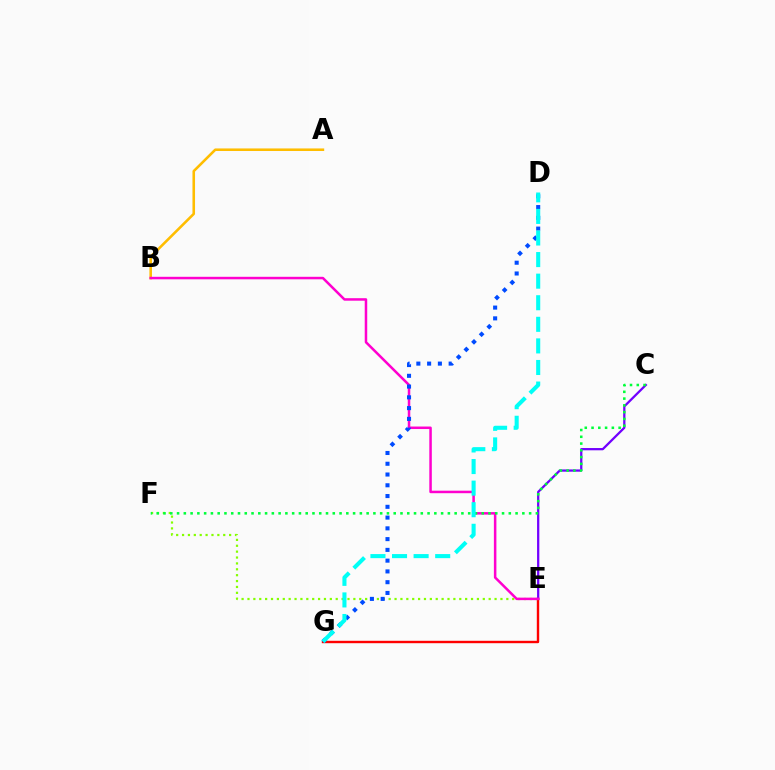{('E', 'G'): [{'color': '#ff0000', 'line_style': 'solid', 'thickness': 1.73}], ('E', 'F'): [{'color': '#84ff00', 'line_style': 'dotted', 'thickness': 1.6}], ('A', 'B'): [{'color': '#ffbd00', 'line_style': 'solid', 'thickness': 1.85}], ('C', 'E'): [{'color': '#7200ff', 'line_style': 'solid', 'thickness': 1.63}], ('B', 'E'): [{'color': '#ff00cf', 'line_style': 'solid', 'thickness': 1.81}], ('D', 'G'): [{'color': '#004bff', 'line_style': 'dotted', 'thickness': 2.93}, {'color': '#00fff6', 'line_style': 'dashed', 'thickness': 2.93}], ('C', 'F'): [{'color': '#00ff39', 'line_style': 'dotted', 'thickness': 1.84}]}